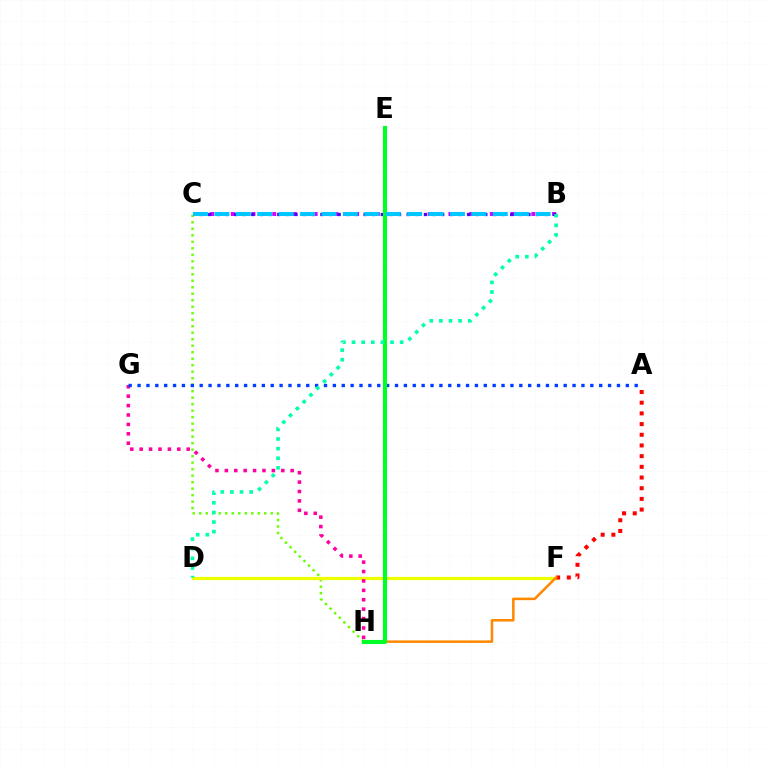{('B', 'C'): [{'color': '#d600ff', 'line_style': 'dotted', 'thickness': 2.82}, {'color': '#4f00ff', 'line_style': 'dotted', 'thickness': 2.34}, {'color': '#00c7ff', 'line_style': 'dashed', 'thickness': 2.91}], ('C', 'H'): [{'color': '#66ff00', 'line_style': 'dotted', 'thickness': 1.76}], ('D', 'F'): [{'color': '#eeff00', 'line_style': 'solid', 'thickness': 2.32}], ('G', 'H'): [{'color': '#ff00a0', 'line_style': 'dotted', 'thickness': 2.56}], ('A', 'G'): [{'color': '#003fff', 'line_style': 'dotted', 'thickness': 2.41}], ('A', 'F'): [{'color': '#ff0000', 'line_style': 'dotted', 'thickness': 2.9}], ('F', 'H'): [{'color': '#ff8800', 'line_style': 'solid', 'thickness': 1.81}], ('E', 'H'): [{'color': '#00ff27', 'line_style': 'solid', 'thickness': 2.96}], ('B', 'D'): [{'color': '#00ffaf', 'line_style': 'dotted', 'thickness': 2.61}]}